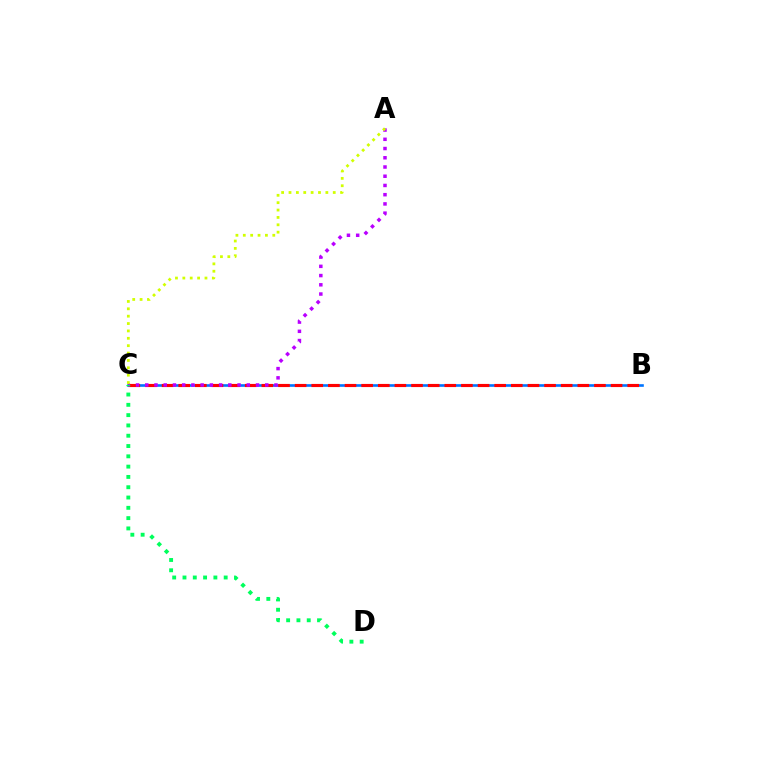{('B', 'C'): [{'color': '#0074ff', 'line_style': 'solid', 'thickness': 1.89}, {'color': '#ff0000', 'line_style': 'dashed', 'thickness': 2.26}], ('A', 'C'): [{'color': '#b900ff', 'line_style': 'dotted', 'thickness': 2.51}, {'color': '#d1ff00', 'line_style': 'dotted', 'thickness': 2.0}], ('C', 'D'): [{'color': '#00ff5c', 'line_style': 'dotted', 'thickness': 2.8}]}